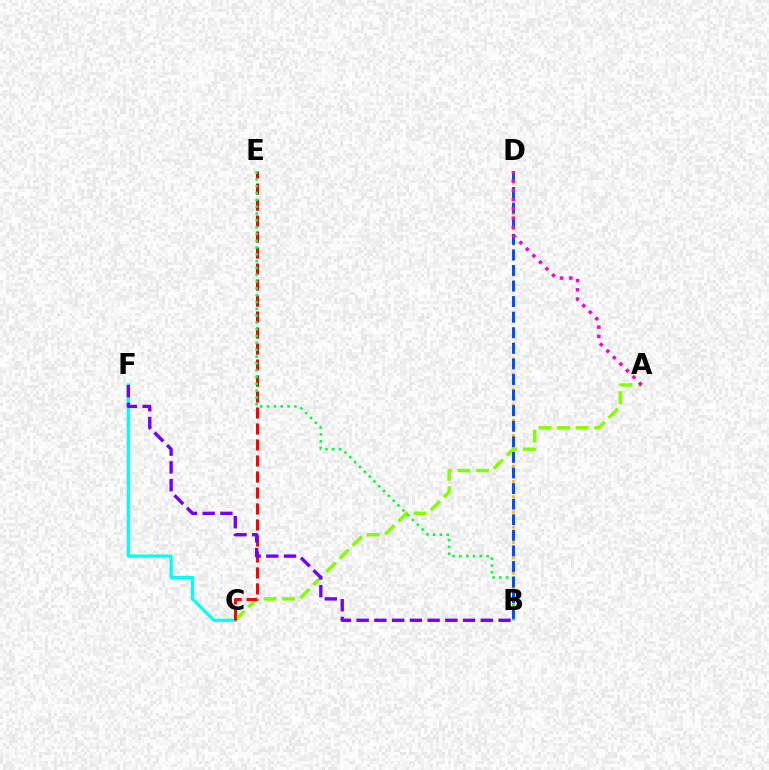{('C', 'F'): [{'color': '#00fff6', 'line_style': 'solid', 'thickness': 2.28}], ('B', 'D'): [{'color': '#ffbd00', 'line_style': 'dotted', 'thickness': 2.08}, {'color': '#004bff', 'line_style': 'dashed', 'thickness': 2.12}], ('A', 'C'): [{'color': '#84ff00', 'line_style': 'dashed', 'thickness': 2.52}], ('C', 'E'): [{'color': '#ff0000', 'line_style': 'dashed', 'thickness': 2.17}], ('B', 'E'): [{'color': '#00ff39', 'line_style': 'dotted', 'thickness': 1.85}], ('B', 'F'): [{'color': '#7200ff', 'line_style': 'dashed', 'thickness': 2.41}], ('A', 'D'): [{'color': '#ff00cf', 'line_style': 'dotted', 'thickness': 2.51}]}